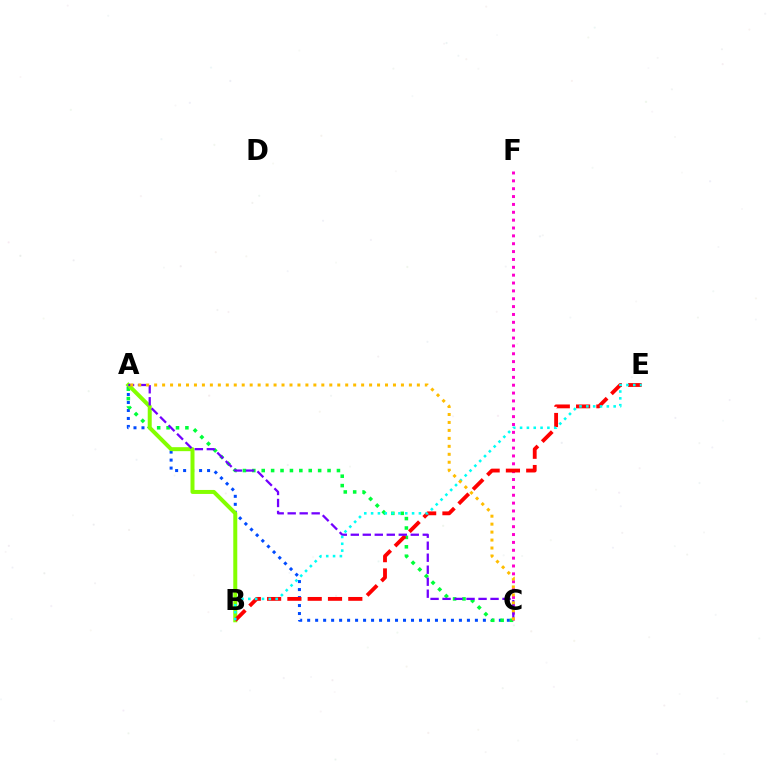{('A', 'C'): [{'color': '#004bff', 'line_style': 'dotted', 'thickness': 2.17}, {'color': '#00ff39', 'line_style': 'dotted', 'thickness': 2.56}, {'color': '#7200ff', 'line_style': 'dashed', 'thickness': 1.63}, {'color': '#ffbd00', 'line_style': 'dotted', 'thickness': 2.16}], ('A', 'B'): [{'color': '#84ff00', 'line_style': 'solid', 'thickness': 2.87}], ('C', 'F'): [{'color': '#ff00cf', 'line_style': 'dotted', 'thickness': 2.14}], ('B', 'E'): [{'color': '#ff0000', 'line_style': 'dashed', 'thickness': 2.76}, {'color': '#00fff6', 'line_style': 'dotted', 'thickness': 1.86}]}